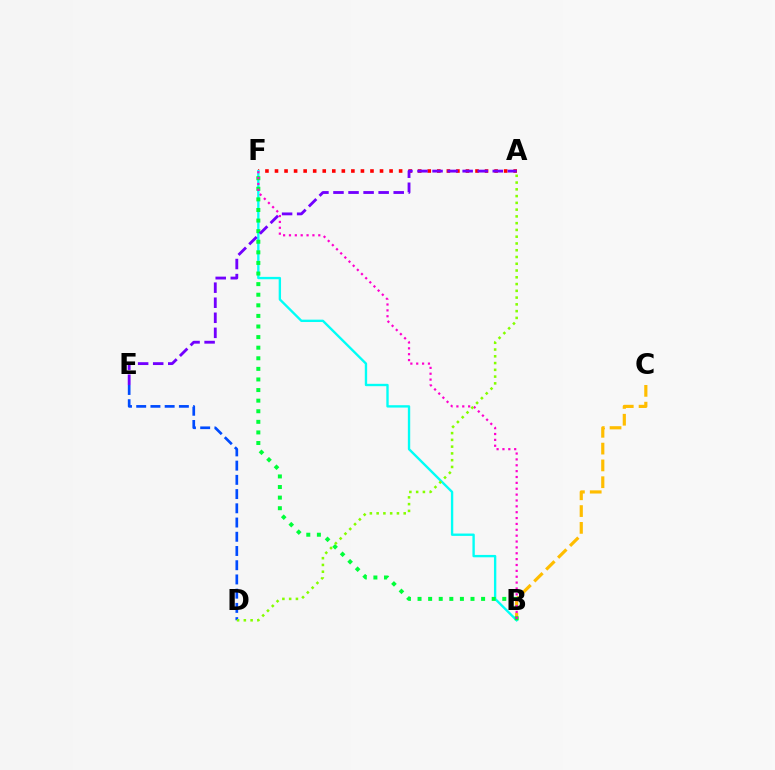{('B', 'C'): [{'color': '#ffbd00', 'line_style': 'dashed', 'thickness': 2.28}], ('A', 'F'): [{'color': '#ff0000', 'line_style': 'dotted', 'thickness': 2.59}], ('D', 'E'): [{'color': '#004bff', 'line_style': 'dashed', 'thickness': 1.93}], ('B', 'F'): [{'color': '#00fff6', 'line_style': 'solid', 'thickness': 1.7}, {'color': '#00ff39', 'line_style': 'dotted', 'thickness': 2.88}, {'color': '#ff00cf', 'line_style': 'dotted', 'thickness': 1.59}], ('A', 'E'): [{'color': '#7200ff', 'line_style': 'dashed', 'thickness': 2.05}], ('A', 'D'): [{'color': '#84ff00', 'line_style': 'dotted', 'thickness': 1.84}]}